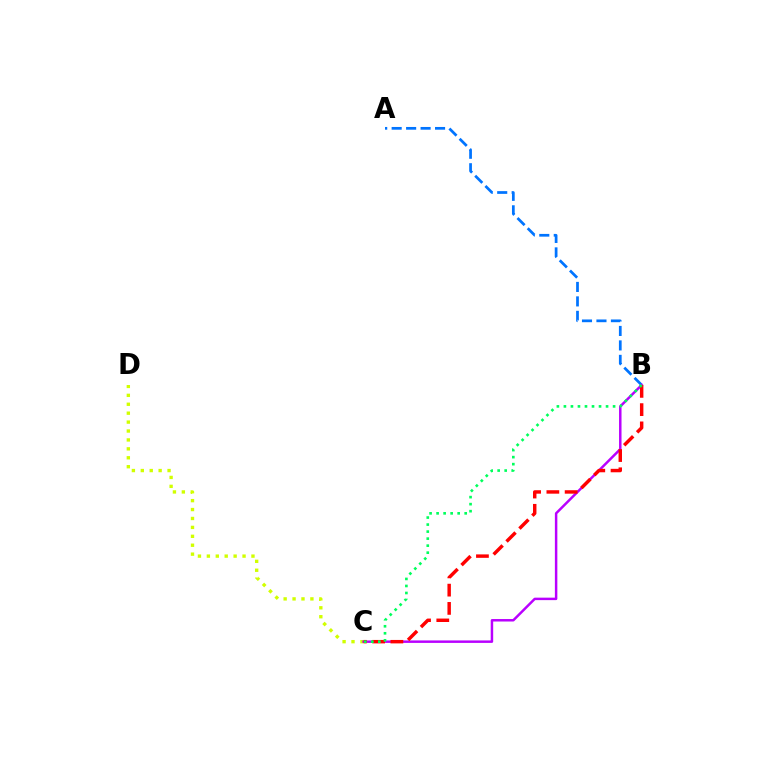{('A', 'B'): [{'color': '#0074ff', 'line_style': 'dashed', 'thickness': 1.97}], ('C', 'D'): [{'color': '#d1ff00', 'line_style': 'dotted', 'thickness': 2.42}], ('B', 'C'): [{'color': '#b900ff', 'line_style': 'solid', 'thickness': 1.78}, {'color': '#ff0000', 'line_style': 'dashed', 'thickness': 2.48}, {'color': '#00ff5c', 'line_style': 'dotted', 'thickness': 1.91}]}